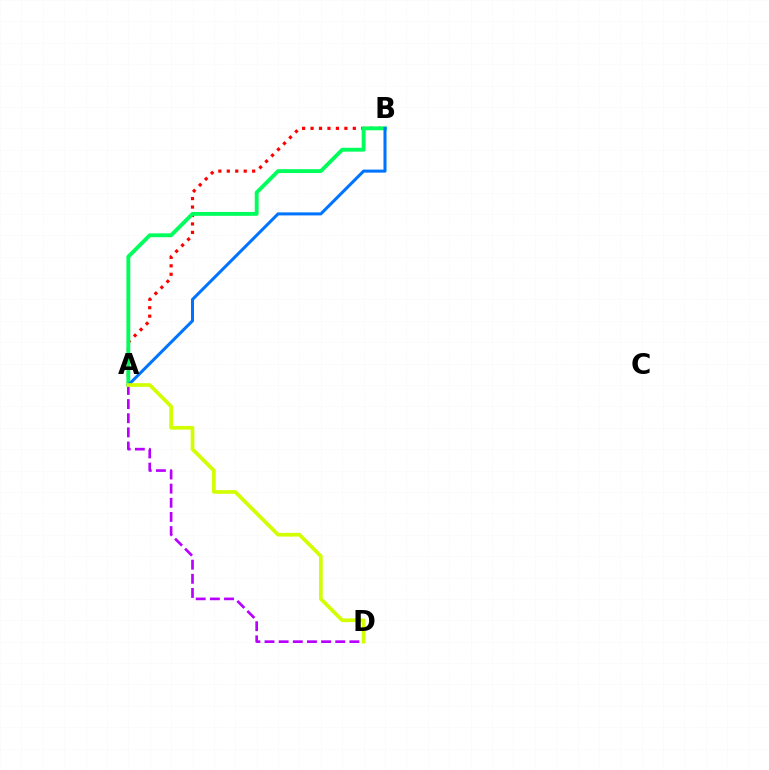{('A', 'D'): [{'color': '#b900ff', 'line_style': 'dashed', 'thickness': 1.92}, {'color': '#d1ff00', 'line_style': 'solid', 'thickness': 2.65}], ('A', 'B'): [{'color': '#ff0000', 'line_style': 'dotted', 'thickness': 2.3}, {'color': '#00ff5c', 'line_style': 'solid', 'thickness': 2.78}, {'color': '#0074ff', 'line_style': 'solid', 'thickness': 2.19}]}